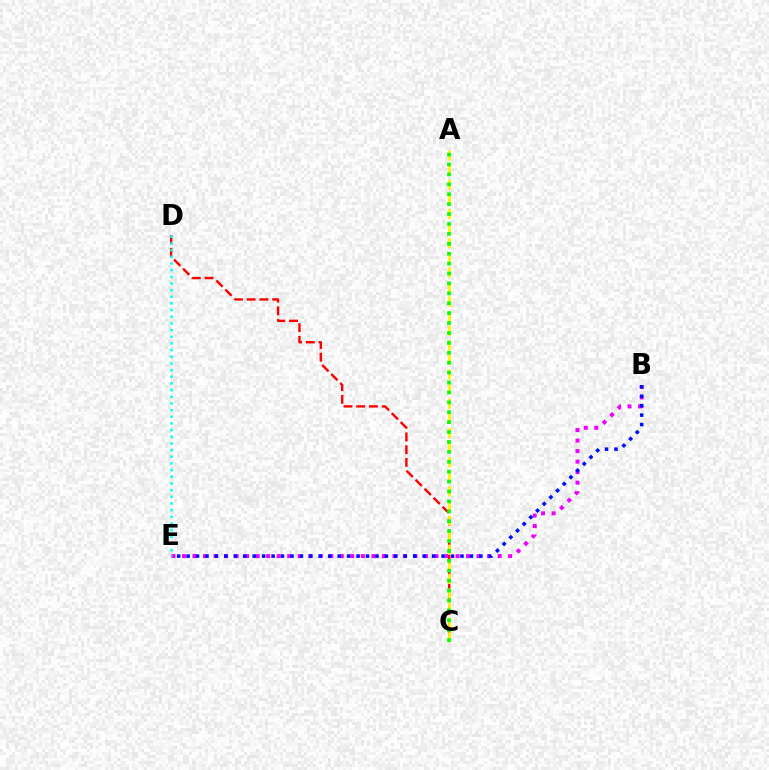{('B', 'E'): [{'color': '#ee00ff', 'line_style': 'dotted', 'thickness': 2.86}, {'color': '#0010ff', 'line_style': 'dotted', 'thickness': 2.57}], ('C', 'D'): [{'color': '#ff0000', 'line_style': 'dashed', 'thickness': 1.73}], ('A', 'C'): [{'color': '#fcf500', 'line_style': 'dashed', 'thickness': 1.98}, {'color': '#08ff00', 'line_style': 'dotted', 'thickness': 2.69}], ('D', 'E'): [{'color': '#00fff6', 'line_style': 'dotted', 'thickness': 1.81}]}